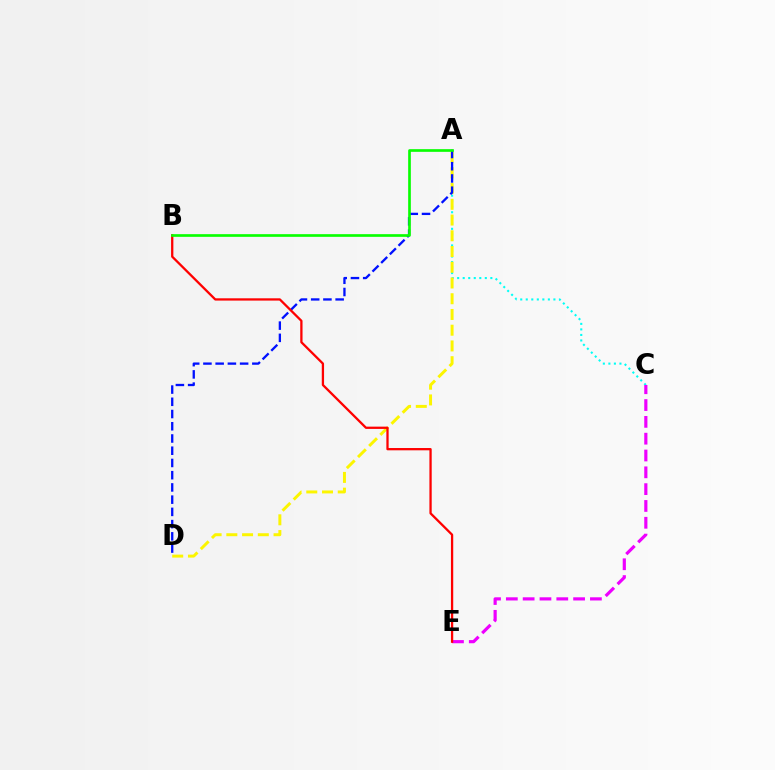{('A', 'C'): [{'color': '#00fff6', 'line_style': 'dotted', 'thickness': 1.5}], ('C', 'E'): [{'color': '#ee00ff', 'line_style': 'dashed', 'thickness': 2.28}], ('A', 'D'): [{'color': '#fcf500', 'line_style': 'dashed', 'thickness': 2.14}, {'color': '#0010ff', 'line_style': 'dashed', 'thickness': 1.66}], ('B', 'E'): [{'color': '#ff0000', 'line_style': 'solid', 'thickness': 1.64}], ('A', 'B'): [{'color': '#08ff00', 'line_style': 'solid', 'thickness': 1.92}]}